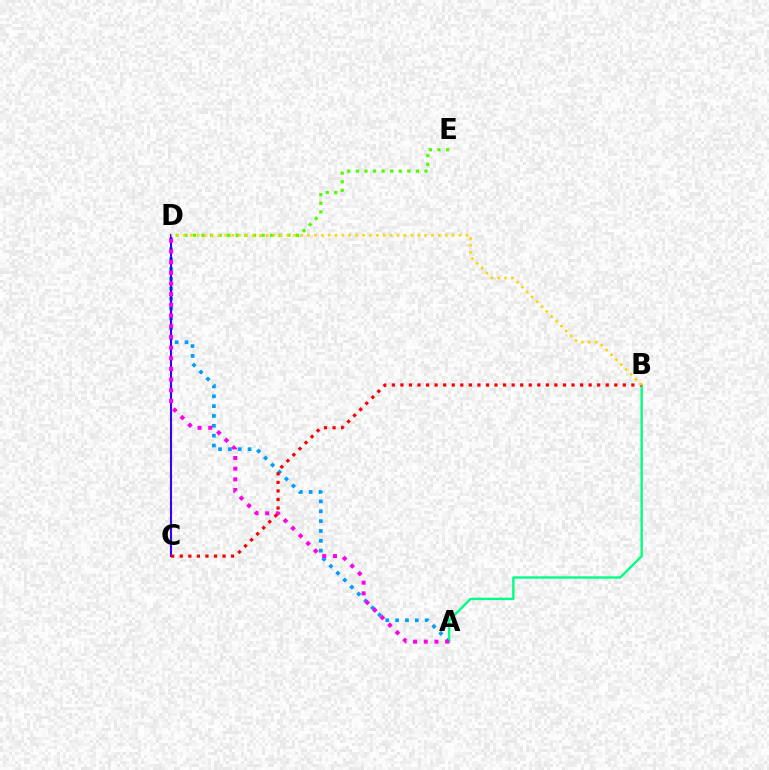{('D', 'E'): [{'color': '#4fff00', 'line_style': 'dotted', 'thickness': 2.33}], ('A', 'D'): [{'color': '#009eff', 'line_style': 'dotted', 'thickness': 2.67}, {'color': '#ff00ed', 'line_style': 'dotted', 'thickness': 2.9}], ('A', 'B'): [{'color': '#00ff86', 'line_style': 'solid', 'thickness': 1.7}], ('C', 'D'): [{'color': '#3700ff', 'line_style': 'solid', 'thickness': 1.51}], ('B', 'C'): [{'color': '#ff0000', 'line_style': 'dotted', 'thickness': 2.32}], ('B', 'D'): [{'color': '#ffd500', 'line_style': 'dotted', 'thickness': 1.87}]}